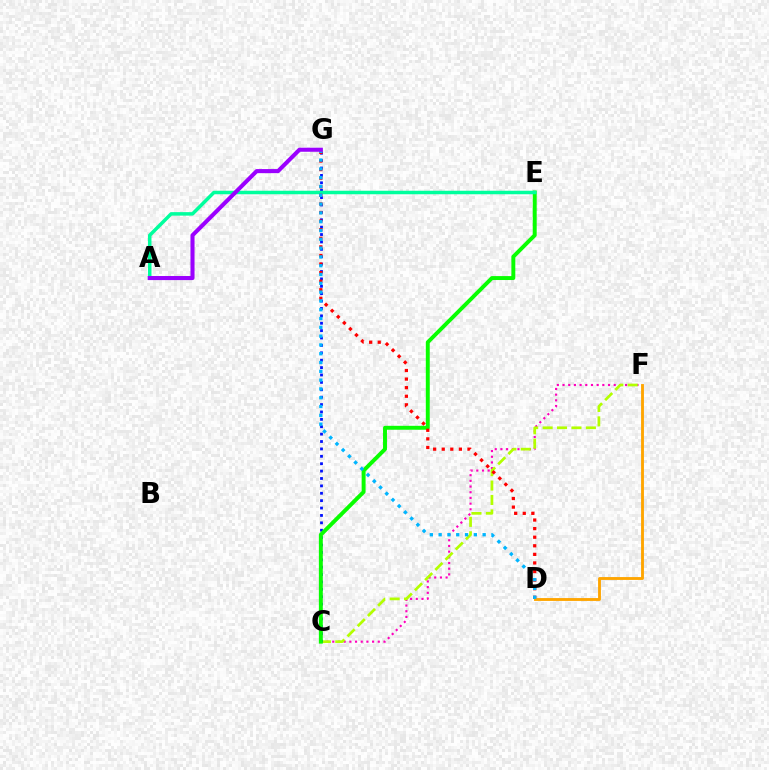{('C', 'F'): [{'color': '#ff00bd', 'line_style': 'dotted', 'thickness': 1.55}, {'color': '#b3ff00', 'line_style': 'dashed', 'thickness': 1.96}], ('C', 'G'): [{'color': '#0010ff', 'line_style': 'dotted', 'thickness': 2.01}], ('C', 'E'): [{'color': '#08ff00', 'line_style': 'solid', 'thickness': 2.83}], ('A', 'E'): [{'color': '#00ff9d', 'line_style': 'solid', 'thickness': 2.52}], ('D', 'G'): [{'color': '#ff0000', 'line_style': 'dotted', 'thickness': 2.33}, {'color': '#00b5ff', 'line_style': 'dotted', 'thickness': 2.39}], ('D', 'F'): [{'color': '#ffa500', 'line_style': 'solid', 'thickness': 2.06}], ('A', 'G'): [{'color': '#9b00ff', 'line_style': 'solid', 'thickness': 2.93}]}